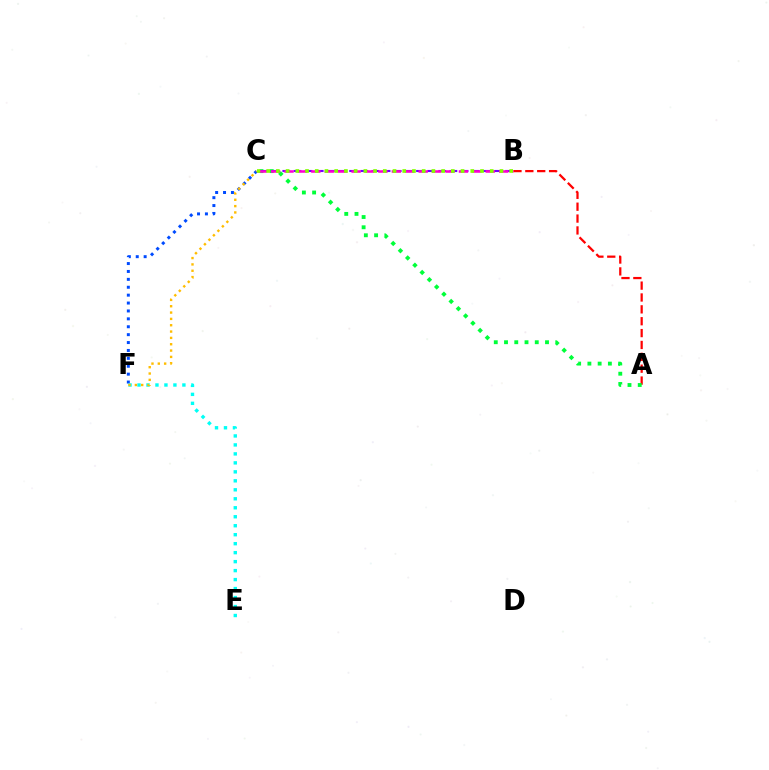{('C', 'F'): [{'color': '#004bff', 'line_style': 'dotted', 'thickness': 2.15}, {'color': '#ffbd00', 'line_style': 'dotted', 'thickness': 1.72}], ('A', 'B'): [{'color': '#ff0000', 'line_style': 'dashed', 'thickness': 1.61}], ('A', 'C'): [{'color': '#00ff39', 'line_style': 'dotted', 'thickness': 2.78}], ('E', 'F'): [{'color': '#00fff6', 'line_style': 'dotted', 'thickness': 2.44}], ('B', 'C'): [{'color': '#7200ff', 'line_style': 'dashed', 'thickness': 1.51}, {'color': '#ff00cf', 'line_style': 'dashed', 'thickness': 1.82}, {'color': '#84ff00', 'line_style': 'dotted', 'thickness': 2.64}]}